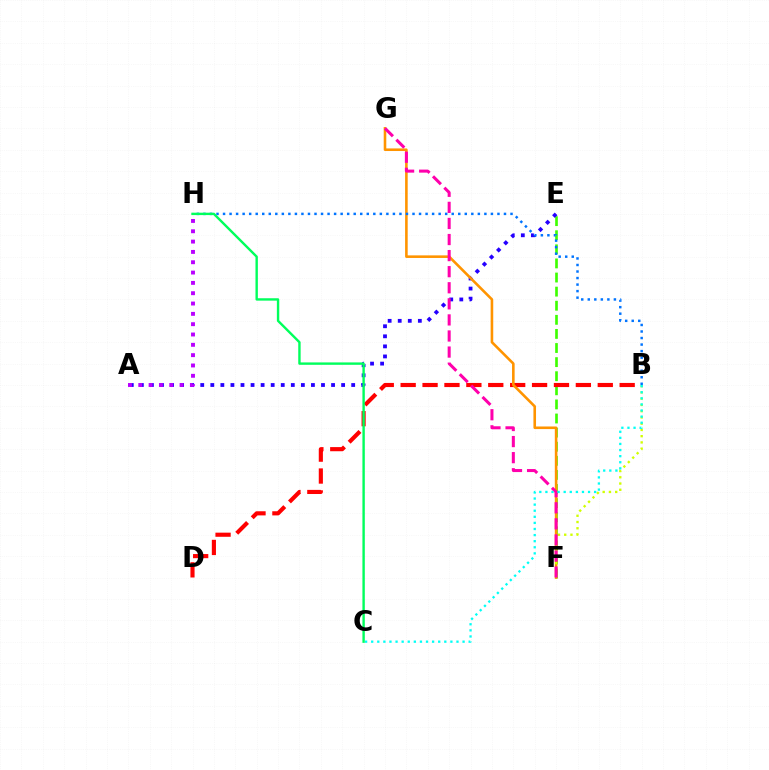{('E', 'F'): [{'color': '#3dff00', 'line_style': 'dashed', 'thickness': 1.92}], ('A', 'E'): [{'color': '#2500ff', 'line_style': 'dotted', 'thickness': 2.73}], ('B', 'D'): [{'color': '#ff0000', 'line_style': 'dashed', 'thickness': 2.98}], ('F', 'G'): [{'color': '#ff9400', 'line_style': 'solid', 'thickness': 1.87}, {'color': '#ff00ac', 'line_style': 'dashed', 'thickness': 2.18}], ('A', 'H'): [{'color': '#b900ff', 'line_style': 'dotted', 'thickness': 2.8}], ('B', 'F'): [{'color': '#d1ff00', 'line_style': 'dotted', 'thickness': 1.7}], ('B', 'H'): [{'color': '#0074ff', 'line_style': 'dotted', 'thickness': 1.78}], ('C', 'H'): [{'color': '#00ff5c', 'line_style': 'solid', 'thickness': 1.72}], ('B', 'C'): [{'color': '#00fff6', 'line_style': 'dotted', 'thickness': 1.66}]}